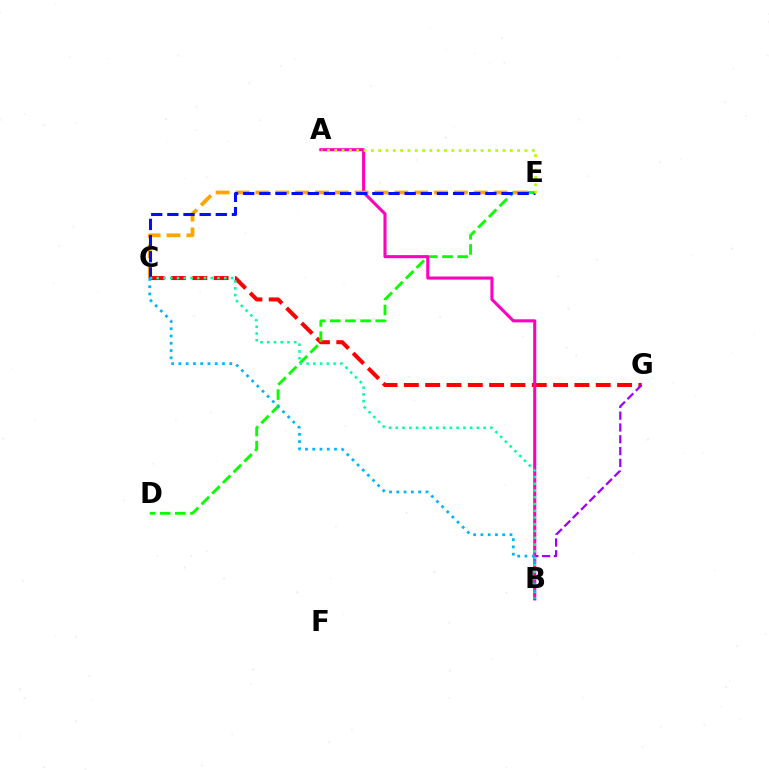{('C', 'G'): [{'color': '#ff0000', 'line_style': 'dashed', 'thickness': 2.9}], ('B', 'G'): [{'color': '#9b00ff', 'line_style': 'dashed', 'thickness': 1.6}], ('D', 'E'): [{'color': '#08ff00', 'line_style': 'dashed', 'thickness': 2.06}], ('A', 'B'): [{'color': '#ff00bd', 'line_style': 'solid', 'thickness': 2.21}], ('C', 'E'): [{'color': '#ffa500', 'line_style': 'dashed', 'thickness': 2.7}, {'color': '#0010ff', 'line_style': 'dashed', 'thickness': 2.19}], ('B', 'C'): [{'color': '#00ff9d', 'line_style': 'dotted', 'thickness': 1.83}, {'color': '#00b5ff', 'line_style': 'dotted', 'thickness': 1.98}], ('A', 'E'): [{'color': '#b3ff00', 'line_style': 'dotted', 'thickness': 1.99}]}